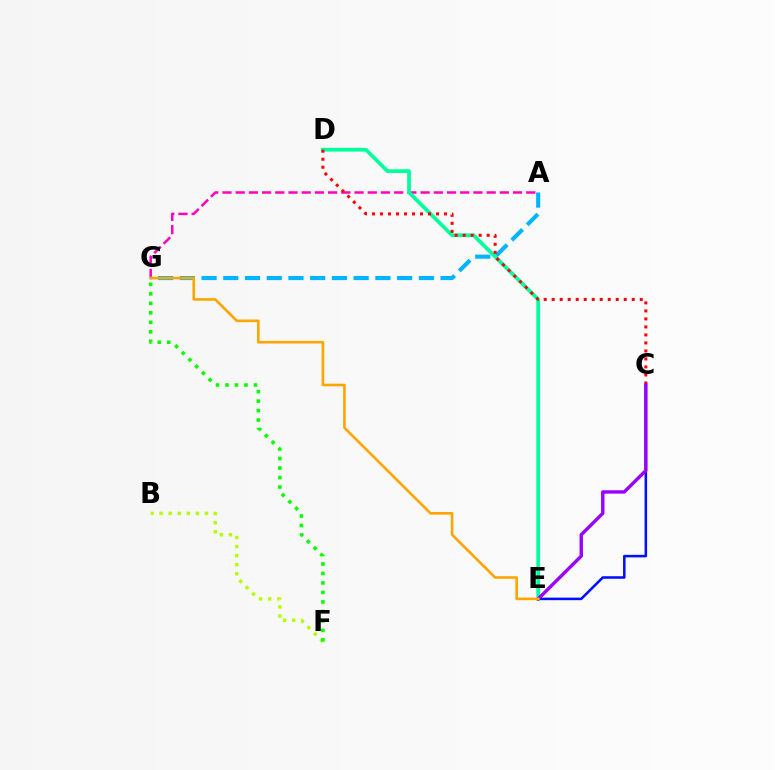{('A', 'G'): [{'color': '#ff00bd', 'line_style': 'dashed', 'thickness': 1.79}, {'color': '#00b5ff', 'line_style': 'dashed', 'thickness': 2.95}], ('C', 'E'): [{'color': '#0010ff', 'line_style': 'solid', 'thickness': 1.83}, {'color': '#9b00ff', 'line_style': 'solid', 'thickness': 2.44}], ('D', 'E'): [{'color': '#00ff9d', 'line_style': 'solid', 'thickness': 2.68}], ('C', 'D'): [{'color': '#ff0000', 'line_style': 'dotted', 'thickness': 2.18}], ('B', 'F'): [{'color': '#b3ff00', 'line_style': 'dotted', 'thickness': 2.47}], ('F', 'G'): [{'color': '#08ff00', 'line_style': 'dotted', 'thickness': 2.58}], ('E', 'G'): [{'color': '#ffa500', 'line_style': 'solid', 'thickness': 1.9}]}